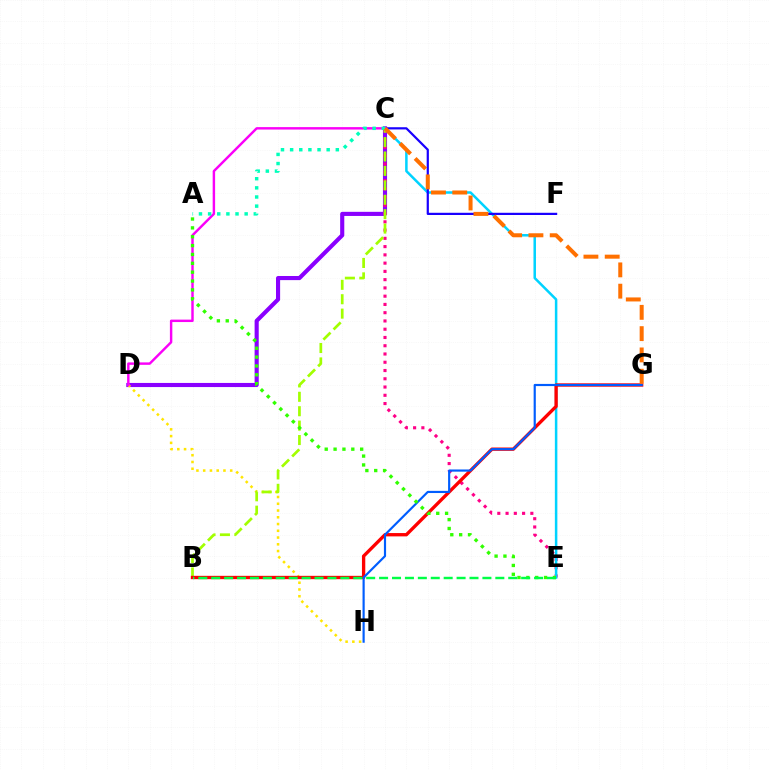{('C', 'D'): [{'color': '#8a00ff', 'line_style': 'solid', 'thickness': 2.97}, {'color': '#fa00f9', 'line_style': 'solid', 'thickness': 1.75}], ('C', 'E'): [{'color': '#ff0088', 'line_style': 'dotted', 'thickness': 2.24}, {'color': '#00d3ff', 'line_style': 'solid', 'thickness': 1.81}], ('D', 'H'): [{'color': '#ffe600', 'line_style': 'dotted', 'thickness': 1.84}], ('B', 'C'): [{'color': '#a2ff00', 'line_style': 'dashed', 'thickness': 1.96}], ('B', 'G'): [{'color': '#ff0000', 'line_style': 'solid', 'thickness': 2.4}], ('C', 'F'): [{'color': '#1900ff', 'line_style': 'solid', 'thickness': 1.59}], ('G', 'H'): [{'color': '#005dff', 'line_style': 'solid', 'thickness': 1.56}], ('A', 'E'): [{'color': '#31ff00', 'line_style': 'dotted', 'thickness': 2.41}], ('A', 'C'): [{'color': '#00ffbb', 'line_style': 'dotted', 'thickness': 2.48}], ('B', 'E'): [{'color': '#00ff45', 'line_style': 'dashed', 'thickness': 1.75}], ('C', 'G'): [{'color': '#ff7000', 'line_style': 'dashed', 'thickness': 2.89}]}